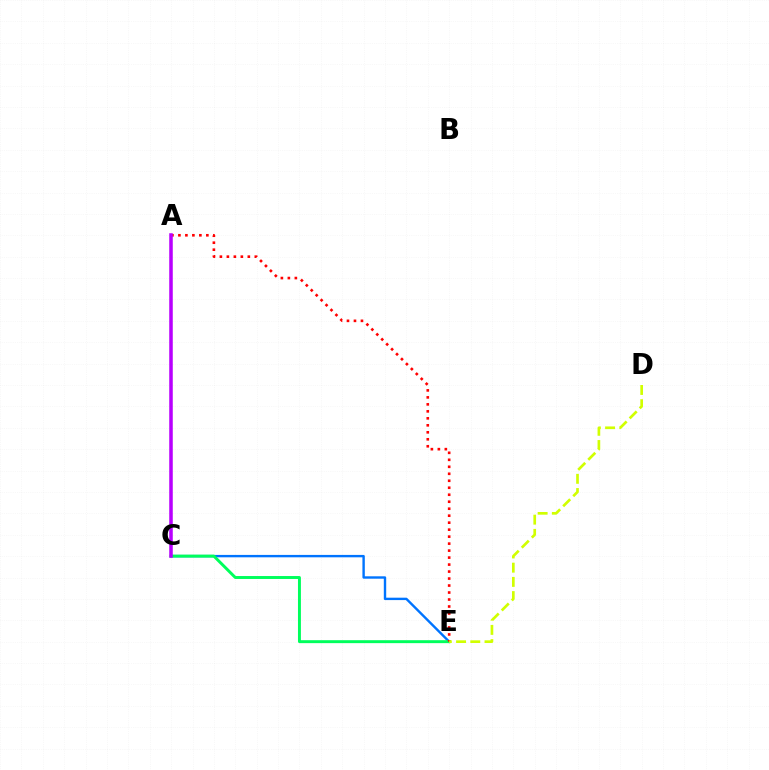{('C', 'E'): [{'color': '#0074ff', 'line_style': 'solid', 'thickness': 1.73}, {'color': '#00ff5c', 'line_style': 'solid', 'thickness': 2.12}], ('A', 'E'): [{'color': '#ff0000', 'line_style': 'dotted', 'thickness': 1.9}], ('D', 'E'): [{'color': '#d1ff00', 'line_style': 'dashed', 'thickness': 1.93}], ('A', 'C'): [{'color': '#b900ff', 'line_style': 'solid', 'thickness': 2.55}]}